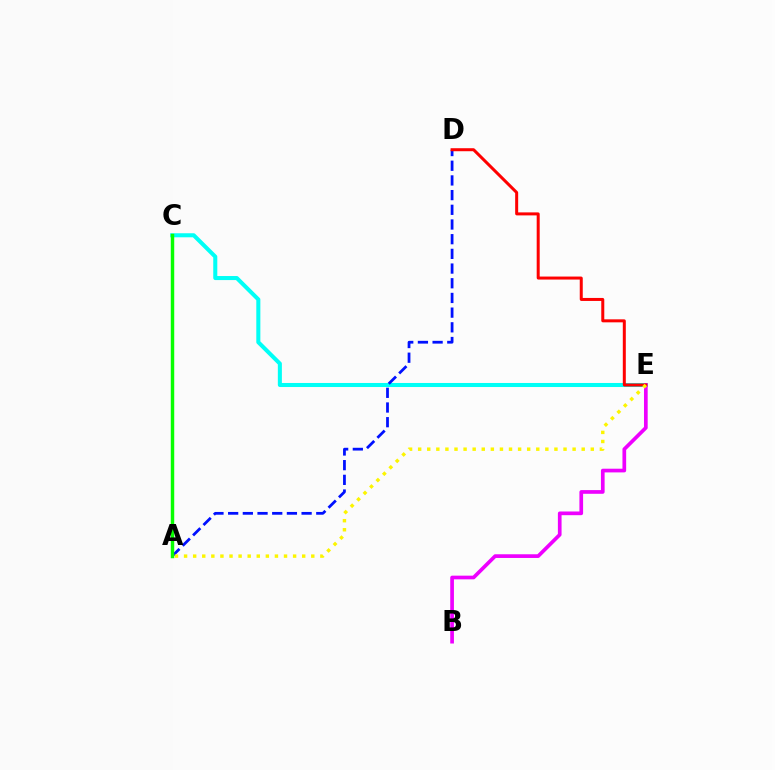{('C', 'E'): [{'color': '#00fff6', 'line_style': 'solid', 'thickness': 2.91}], ('A', 'D'): [{'color': '#0010ff', 'line_style': 'dashed', 'thickness': 2.0}], ('A', 'C'): [{'color': '#08ff00', 'line_style': 'solid', 'thickness': 2.48}], ('B', 'E'): [{'color': '#ee00ff', 'line_style': 'solid', 'thickness': 2.66}], ('D', 'E'): [{'color': '#ff0000', 'line_style': 'solid', 'thickness': 2.16}], ('A', 'E'): [{'color': '#fcf500', 'line_style': 'dotted', 'thickness': 2.47}]}